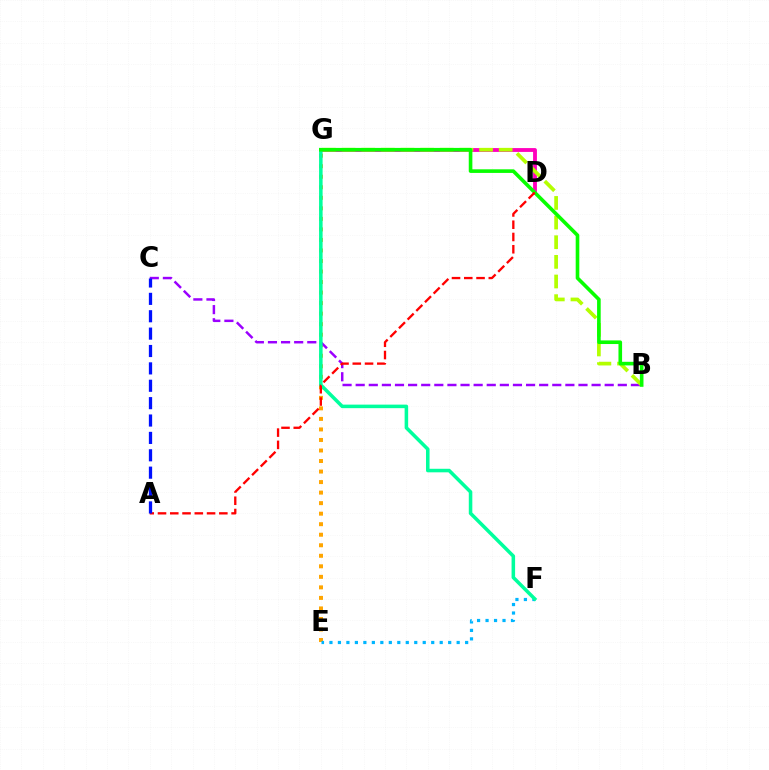{('E', 'G'): [{'color': '#ffa500', 'line_style': 'dotted', 'thickness': 2.86}], ('D', 'G'): [{'color': '#ff00bd', 'line_style': 'solid', 'thickness': 2.76}], ('B', 'C'): [{'color': '#9b00ff', 'line_style': 'dashed', 'thickness': 1.78}], ('E', 'F'): [{'color': '#00b5ff', 'line_style': 'dotted', 'thickness': 2.3}], ('B', 'G'): [{'color': '#b3ff00', 'line_style': 'dashed', 'thickness': 2.67}, {'color': '#08ff00', 'line_style': 'solid', 'thickness': 2.61}], ('F', 'G'): [{'color': '#00ff9d', 'line_style': 'solid', 'thickness': 2.55}], ('A', 'D'): [{'color': '#ff0000', 'line_style': 'dashed', 'thickness': 1.67}], ('A', 'C'): [{'color': '#0010ff', 'line_style': 'dashed', 'thickness': 2.36}]}